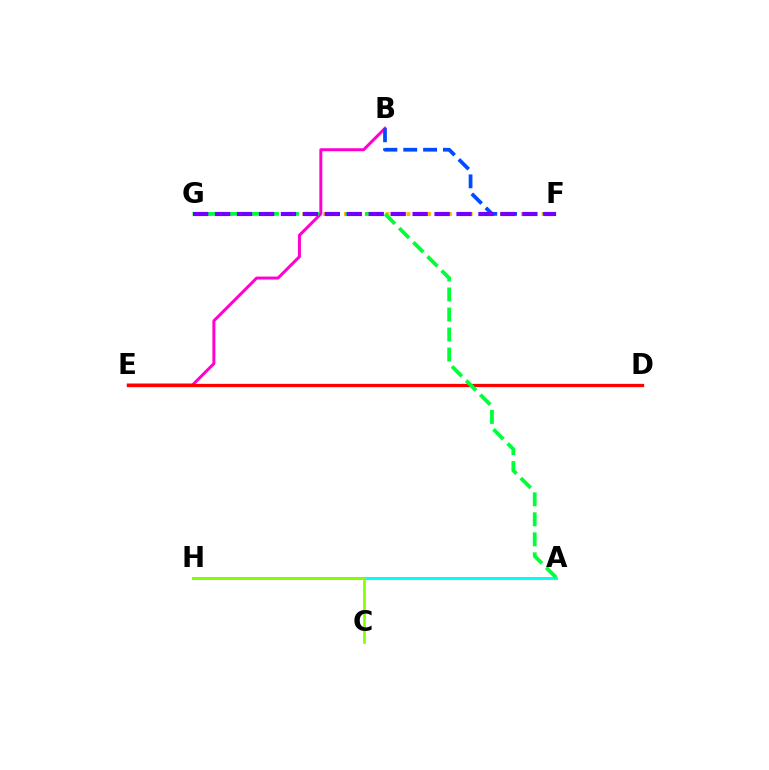{('A', 'H'): [{'color': '#00fff6', 'line_style': 'solid', 'thickness': 2.14}], ('B', 'E'): [{'color': '#ff00cf', 'line_style': 'solid', 'thickness': 2.14}], ('F', 'G'): [{'color': '#ffbd00', 'line_style': 'dotted', 'thickness': 2.83}, {'color': '#7200ff', 'line_style': 'dashed', 'thickness': 2.98}], ('D', 'E'): [{'color': '#ff0000', 'line_style': 'solid', 'thickness': 2.36}], ('A', 'G'): [{'color': '#00ff39', 'line_style': 'dashed', 'thickness': 2.72}], ('C', 'H'): [{'color': '#84ff00', 'line_style': 'solid', 'thickness': 1.93}], ('B', 'F'): [{'color': '#004bff', 'line_style': 'dashed', 'thickness': 2.7}]}